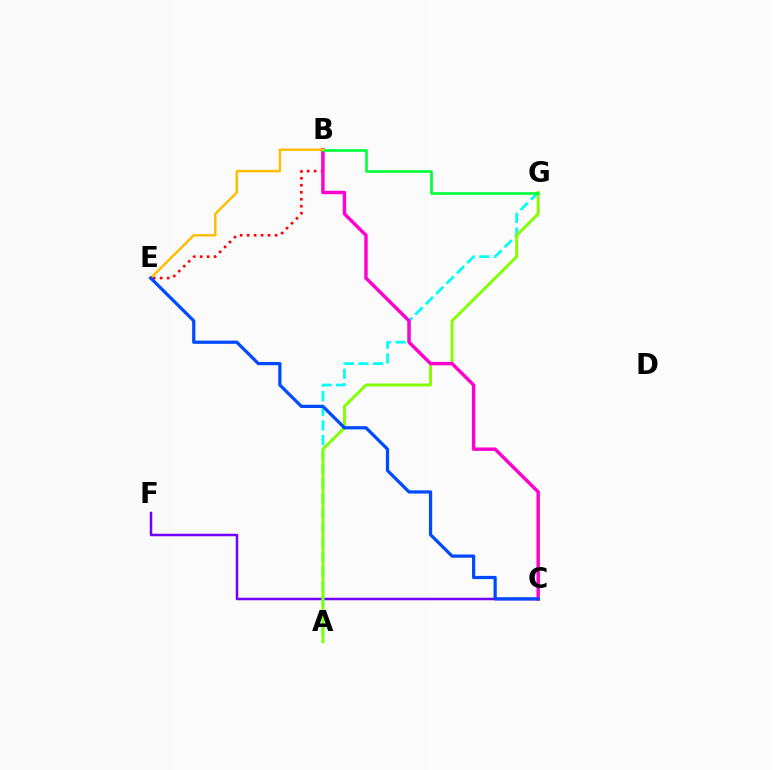{('C', 'F'): [{'color': '#7200ff', 'line_style': 'solid', 'thickness': 1.8}], ('B', 'E'): [{'color': '#ff0000', 'line_style': 'dotted', 'thickness': 1.89}, {'color': '#ffbd00', 'line_style': 'solid', 'thickness': 1.75}], ('A', 'G'): [{'color': '#00fff6', 'line_style': 'dashed', 'thickness': 1.99}, {'color': '#84ff00', 'line_style': 'solid', 'thickness': 2.1}], ('B', 'C'): [{'color': '#ff00cf', 'line_style': 'solid', 'thickness': 2.47}], ('B', 'G'): [{'color': '#00ff39', 'line_style': 'solid', 'thickness': 1.9}], ('C', 'E'): [{'color': '#004bff', 'line_style': 'solid', 'thickness': 2.33}]}